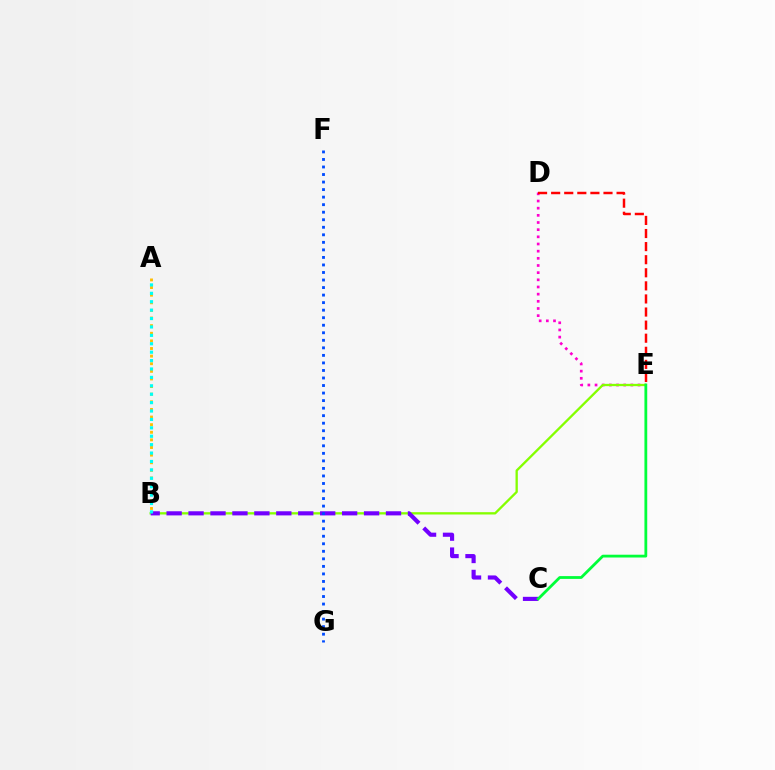{('D', 'E'): [{'color': '#ff00cf', 'line_style': 'dotted', 'thickness': 1.95}, {'color': '#ff0000', 'line_style': 'dashed', 'thickness': 1.78}], ('B', 'E'): [{'color': '#84ff00', 'line_style': 'solid', 'thickness': 1.67}], ('B', 'C'): [{'color': '#7200ff', 'line_style': 'dashed', 'thickness': 2.98}], ('A', 'B'): [{'color': '#ffbd00', 'line_style': 'dotted', 'thickness': 2.07}, {'color': '#00fff6', 'line_style': 'dotted', 'thickness': 2.28}], ('C', 'E'): [{'color': '#00ff39', 'line_style': 'solid', 'thickness': 2.01}], ('F', 'G'): [{'color': '#004bff', 'line_style': 'dotted', 'thickness': 2.05}]}